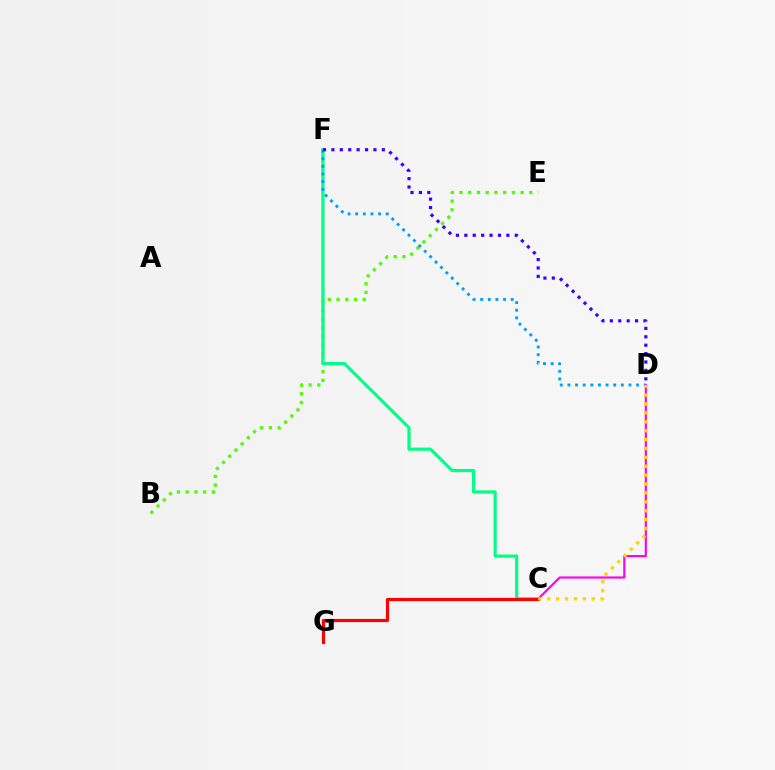{('C', 'D'): [{'color': '#ff00ed', 'line_style': 'solid', 'thickness': 1.55}, {'color': '#ffd500', 'line_style': 'dotted', 'thickness': 2.42}], ('B', 'E'): [{'color': '#4fff00', 'line_style': 'dotted', 'thickness': 2.37}], ('C', 'F'): [{'color': '#00ff86', 'line_style': 'solid', 'thickness': 2.29}], ('D', 'F'): [{'color': '#009eff', 'line_style': 'dotted', 'thickness': 2.07}, {'color': '#3700ff', 'line_style': 'dotted', 'thickness': 2.28}], ('C', 'G'): [{'color': '#ff0000', 'line_style': 'solid', 'thickness': 2.28}]}